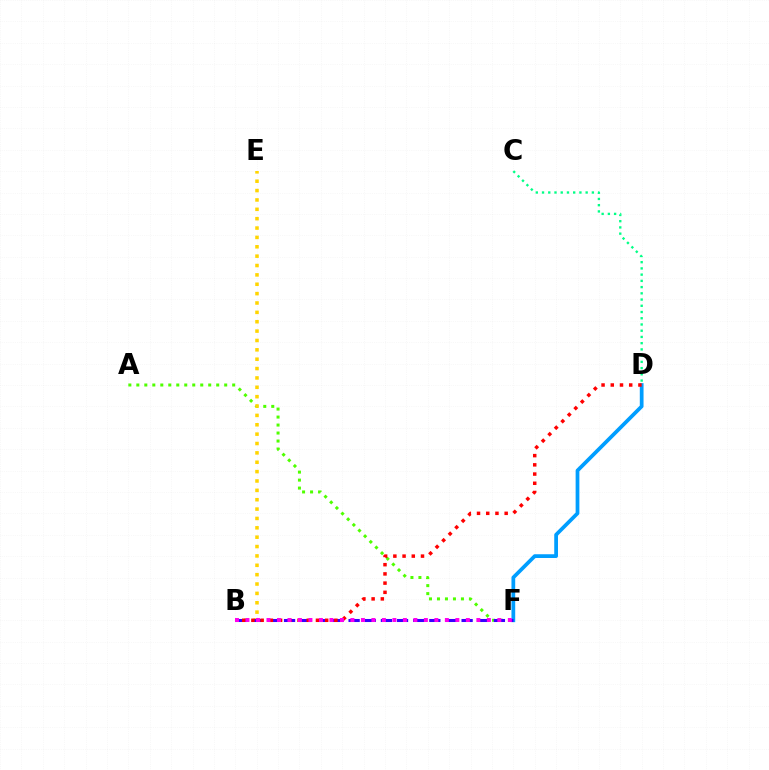{('D', 'F'): [{'color': '#009eff', 'line_style': 'solid', 'thickness': 2.7}], ('A', 'F'): [{'color': '#4fff00', 'line_style': 'dotted', 'thickness': 2.17}], ('C', 'D'): [{'color': '#00ff86', 'line_style': 'dotted', 'thickness': 1.69}], ('B', 'E'): [{'color': '#ffd500', 'line_style': 'dotted', 'thickness': 2.55}], ('B', 'F'): [{'color': '#3700ff', 'line_style': 'dashed', 'thickness': 2.19}, {'color': '#ff00ed', 'line_style': 'dotted', 'thickness': 2.85}], ('B', 'D'): [{'color': '#ff0000', 'line_style': 'dotted', 'thickness': 2.5}]}